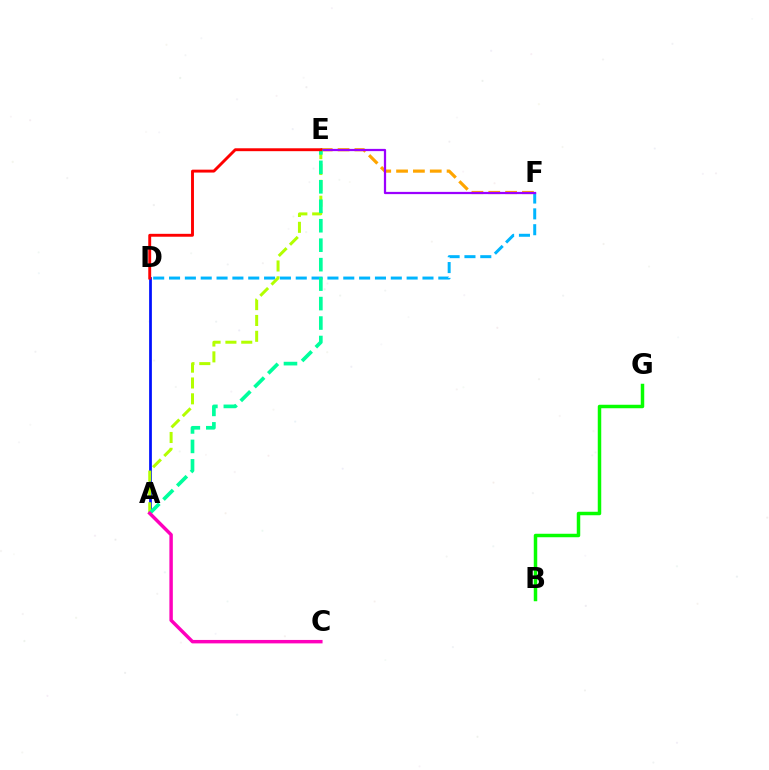{('E', 'F'): [{'color': '#ffa500', 'line_style': 'dashed', 'thickness': 2.29}, {'color': '#9b00ff', 'line_style': 'solid', 'thickness': 1.61}], ('B', 'G'): [{'color': '#08ff00', 'line_style': 'solid', 'thickness': 2.5}], ('D', 'F'): [{'color': '#00b5ff', 'line_style': 'dashed', 'thickness': 2.15}], ('A', 'D'): [{'color': '#0010ff', 'line_style': 'solid', 'thickness': 1.98}], ('A', 'E'): [{'color': '#b3ff00', 'line_style': 'dashed', 'thickness': 2.15}, {'color': '#00ff9d', 'line_style': 'dashed', 'thickness': 2.64}], ('A', 'C'): [{'color': '#ff00bd', 'line_style': 'solid', 'thickness': 2.48}], ('D', 'E'): [{'color': '#ff0000', 'line_style': 'solid', 'thickness': 2.09}]}